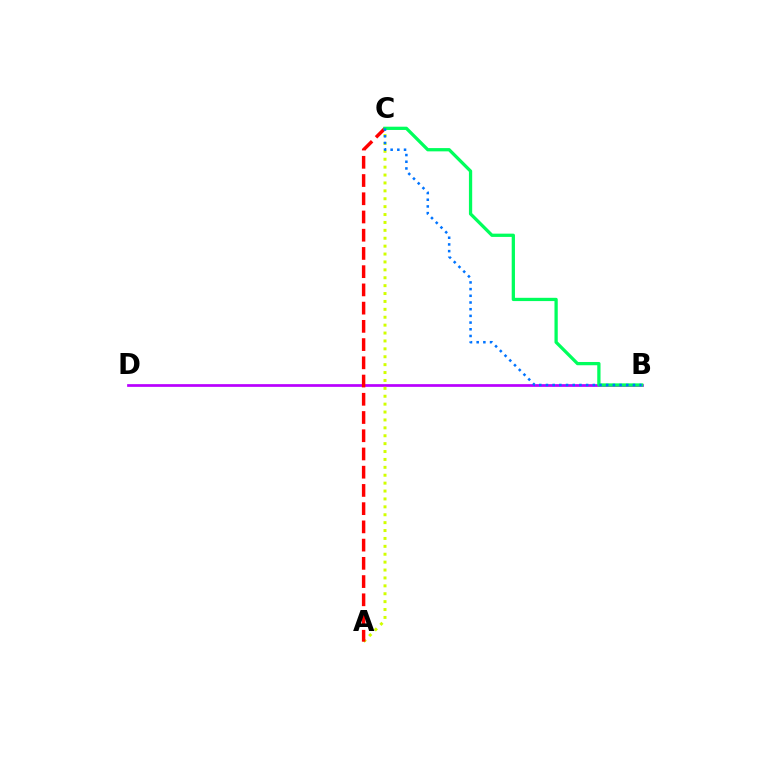{('B', 'D'): [{'color': '#b900ff', 'line_style': 'solid', 'thickness': 1.96}], ('A', 'C'): [{'color': '#d1ff00', 'line_style': 'dotted', 'thickness': 2.15}, {'color': '#ff0000', 'line_style': 'dashed', 'thickness': 2.48}], ('B', 'C'): [{'color': '#00ff5c', 'line_style': 'solid', 'thickness': 2.35}, {'color': '#0074ff', 'line_style': 'dotted', 'thickness': 1.82}]}